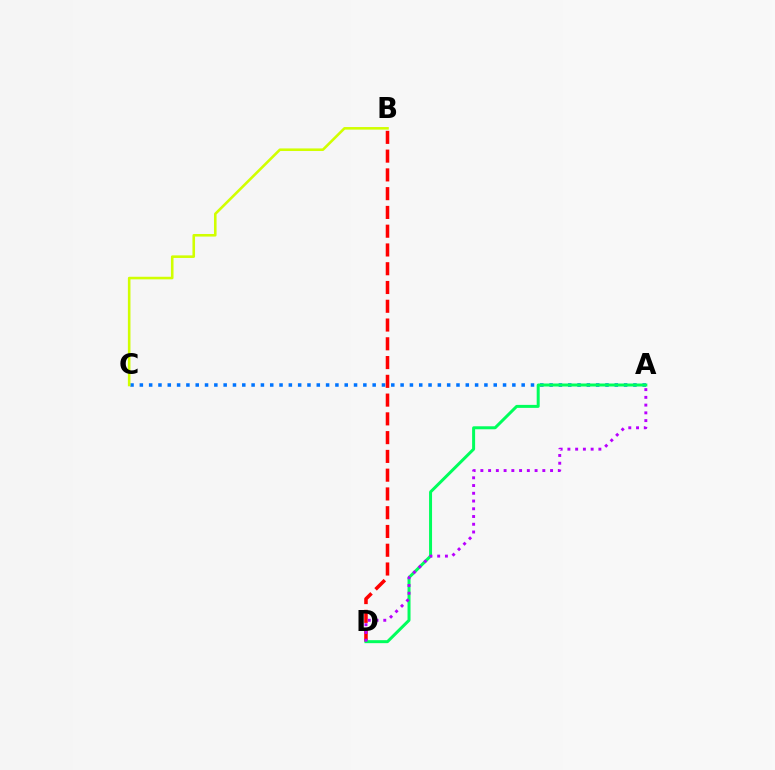{('A', 'C'): [{'color': '#0074ff', 'line_style': 'dotted', 'thickness': 2.53}], ('B', 'D'): [{'color': '#ff0000', 'line_style': 'dashed', 'thickness': 2.55}], ('A', 'D'): [{'color': '#00ff5c', 'line_style': 'solid', 'thickness': 2.15}, {'color': '#b900ff', 'line_style': 'dotted', 'thickness': 2.1}], ('B', 'C'): [{'color': '#d1ff00', 'line_style': 'solid', 'thickness': 1.86}]}